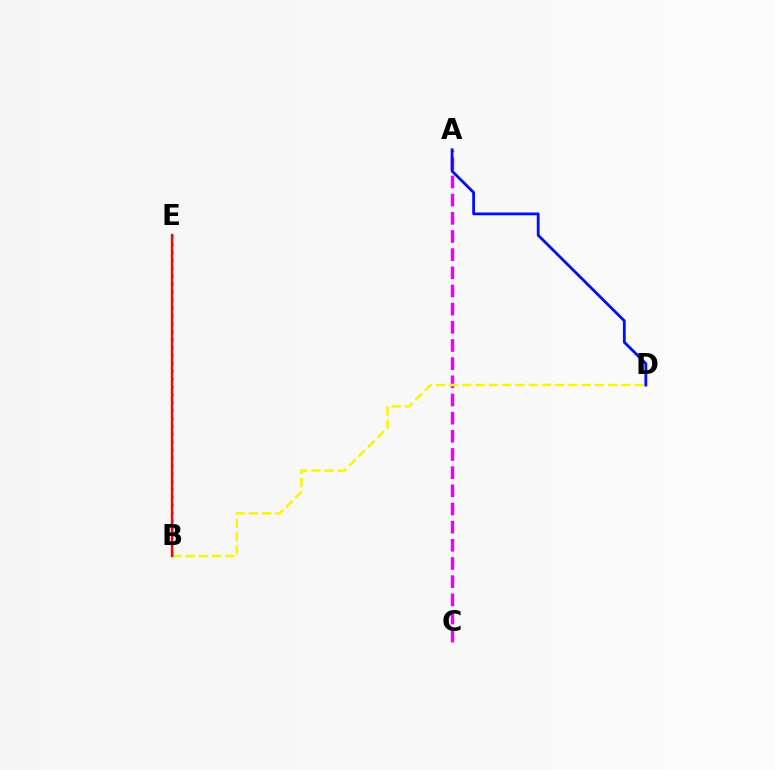{('A', 'C'): [{'color': '#ee00ff', 'line_style': 'dashed', 'thickness': 2.47}], ('A', 'D'): [{'color': '#0010ff', 'line_style': 'solid', 'thickness': 2.03}], ('B', 'D'): [{'color': '#fcf500', 'line_style': 'dashed', 'thickness': 1.8}], ('B', 'E'): [{'color': '#00fff6', 'line_style': 'dotted', 'thickness': 2.14}, {'color': '#08ff00', 'line_style': 'dotted', 'thickness': 1.5}, {'color': '#ff0000', 'line_style': 'solid', 'thickness': 1.71}]}